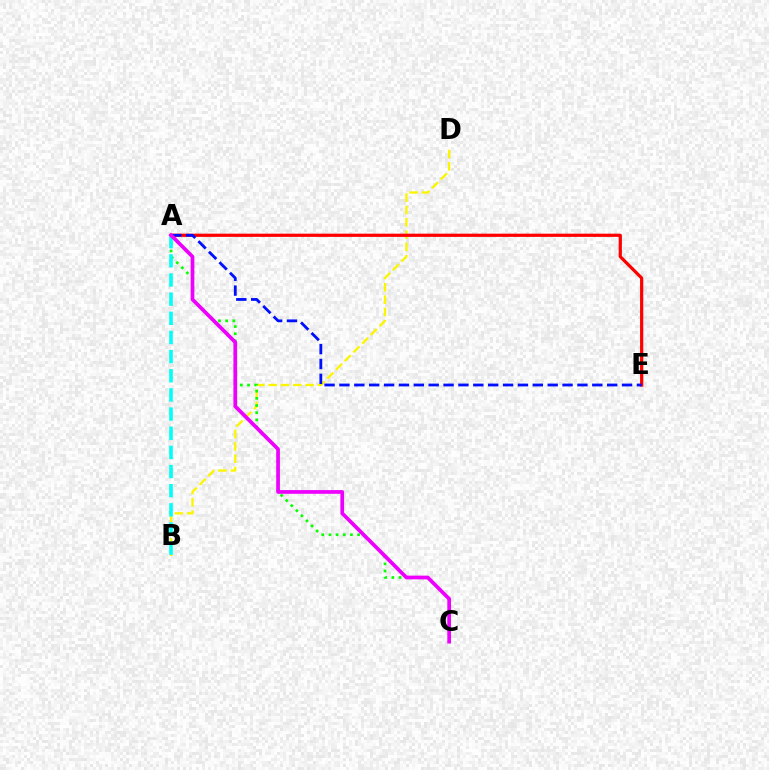{('B', 'D'): [{'color': '#fcf500', 'line_style': 'dashed', 'thickness': 1.67}], ('A', 'E'): [{'color': '#ff0000', 'line_style': 'solid', 'thickness': 2.31}, {'color': '#0010ff', 'line_style': 'dashed', 'thickness': 2.02}], ('A', 'C'): [{'color': '#08ff00', 'line_style': 'dotted', 'thickness': 1.95}, {'color': '#ee00ff', 'line_style': 'solid', 'thickness': 2.67}], ('A', 'B'): [{'color': '#00fff6', 'line_style': 'dashed', 'thickness': 2.6}]}